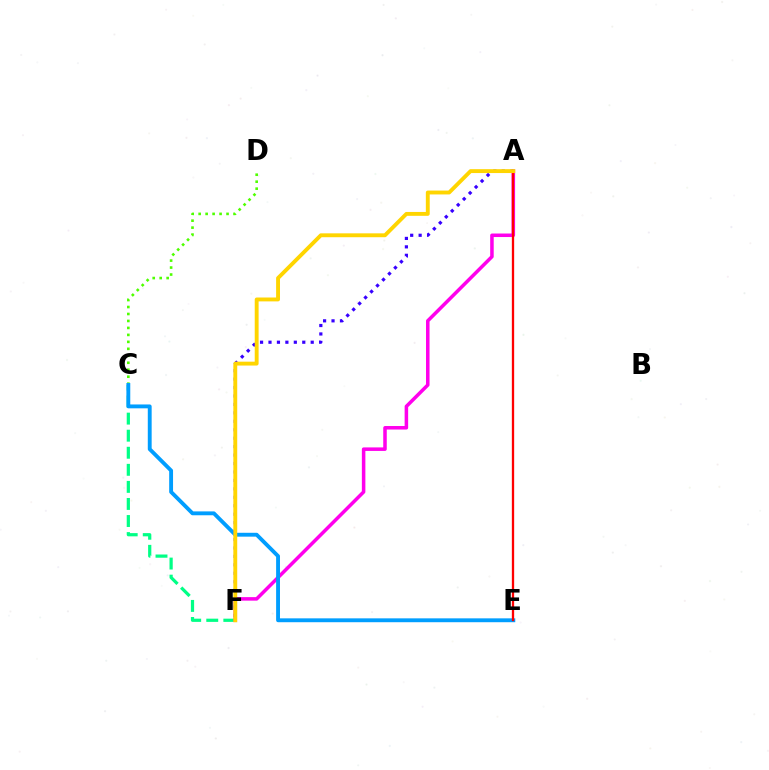{('C', 'F'): [{'color': '#00ff86', 'line_style': 'dashed', 'thickness': 2.32}], ('A', 'F'): [{'color': '#ff00ed', 'line_style': 'solid', 'thickness': 2.54}, {'color': '#3700ff', 'line_style': 'dotted', 'thickness': 2.29}, {'color': '#ffd500', 'line_style': 'solid', 'thickness': 2.79}], ('C', 'D'): [{'color': '#4fff00', 'line_style': 'dotted', 'thickness': 1.89}], ('C', 'E'): [{'color': '#009eff', 'line_style': 'solid', 'thickness': 2.78}], ('A', 'E'): [{'color': '#ff0000', 'line_style': 'solid', 'thickness': 1.66}]}